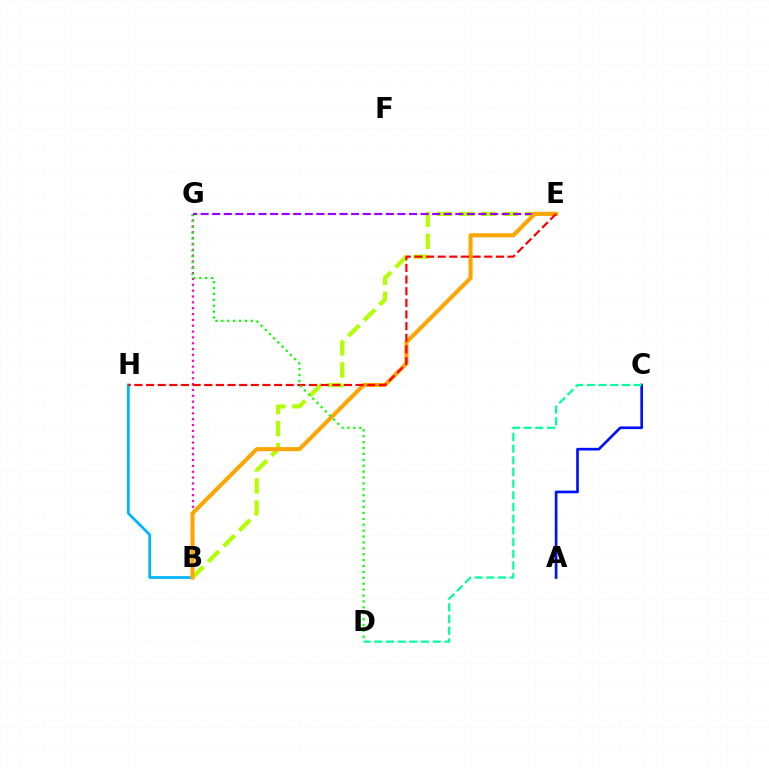{('B', 'G'): [{'color': '#ff00bd', 'line_style': 'dotted', 'thickness': 1.59}], ('A', 'C'): [{'color': '#0010ff', 'line_style': 'solid', 'thickness': 1.91}], ('B', 'H'): [{'color': '#00b5ff', 'line_style': 'solid', 'thickness': 1.99}], ('B', 'E'): [{'color': '#b3ff00', 'line_style': 'dashed', 'thickness': 3.0}, {'color': '#ffa500', 'line_style': 'solid', 'thickness': 2.91}], ('E', 'G'): [{'color': '#9b00ff', 'line_style': 'dashed', 'thickness': 1.57}], ('C', 'D'): [{'color': '#00ff9d', 'line_style': 'dashed', 'thickness': 1.59}], ('E', 'H'): [{'color': '#ff0000', 'line_style': 'dashed', 'thickness': 1.58}], ('D', 'G'): [{'color': '#08ff00', 'line_style': 'dotted', 'thickness': 1.6}]}